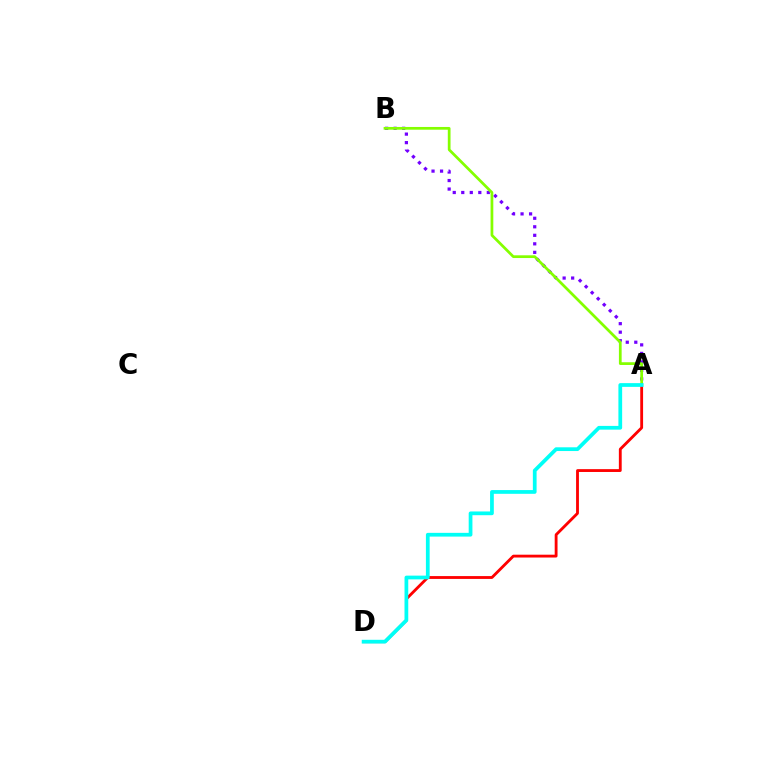{('A', 'B'): [{'color': '#7200ff', 'line_style': 'dotted', 'thickness': 2.31}, {'color': '#84ff00', 'line_style': 'solid', 'thickness': 1.97}], ('A', 'D'): [{'color': '#ff0000', 'line_style': 'solid', 'thickness': 2.04}, {'color': '#00fff6', 'line_style': 'solid', 'thickness': 2.69}]}